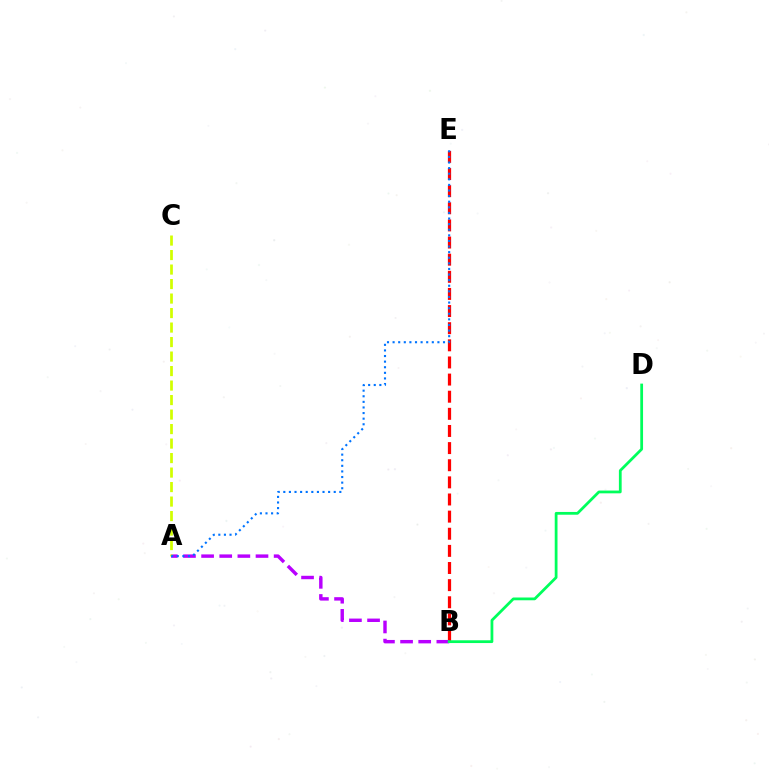{('B', 'E'): [{'color': '#ff0000', 'line_style': 'dashed', 'thickness': 2.33}], ('A', 'B'): [{'color': '#b900ff', 'line_style': 'dashed', 'thickness': 2.46}], ('A', 'C'): [{'color': '#d1ff00', 'line_style': 'dashed', 'thickness': 1.97}], ('B', 'D'): [{'color': '#00ff5c', 'line_style': 'solid', 'thickness': 1.99}], ('A', 'E'): [{'color': '#0074ff', 'line_style': 'dotted', 'thickness': 1.52}]}